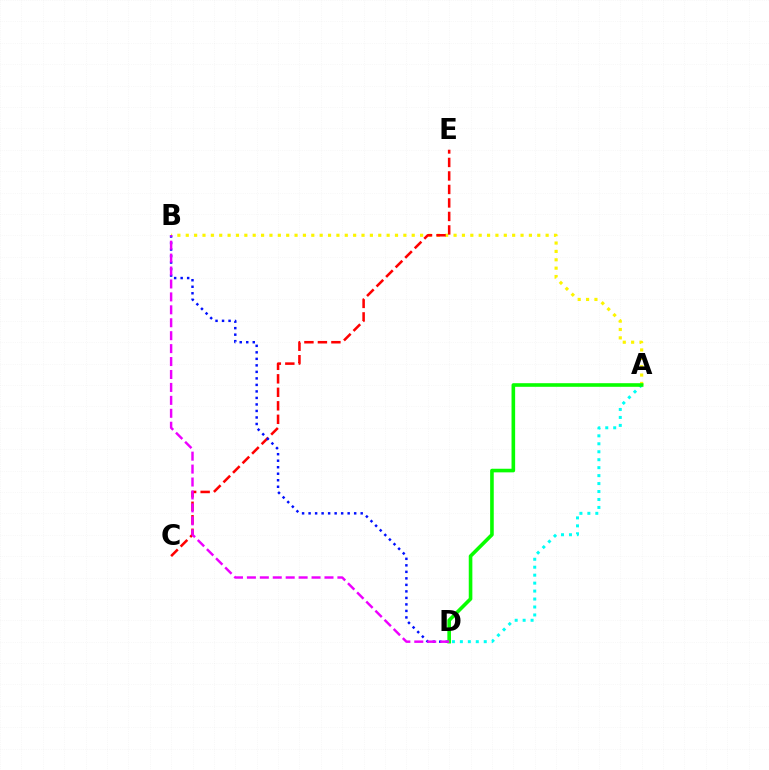{('A', 'D'): [{'color': '#00fff6', 'line_style': 'dotted', 'thickness': 2.16}, {'color': '#08ff00', 'line_style': 'solid', 'thickness': 2.6}], ('A', 'B'): [{'color': '#fcf500', 'line_style': 'dotted', 'thickness': 2.27}], ('C', 'E'): [{'color': '#ff0000', 'line_style': 'dashed', 'thickness': 1.83}], ('B', 'D'): [{'color': '#0010ff', 'line_style': 'dotted', 'thickness': 1.77}, {'color': '#ee00ff', 'line_style': 'dashed', 'thickness': 1.76}]}